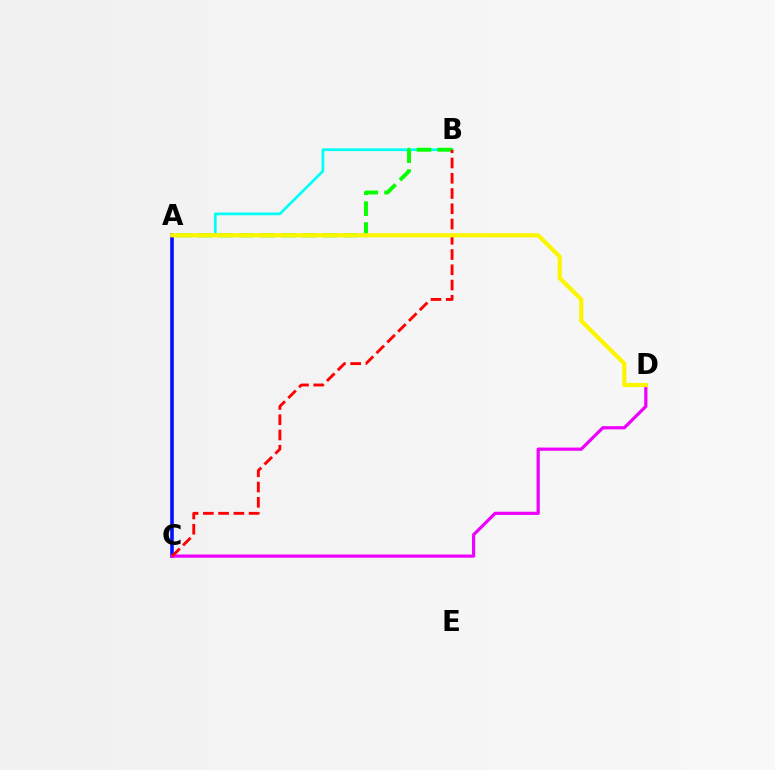{('A', 'C'): [{'color': '#0010ff', 'line_style': 'solid', 'thickness': 2.58}], ('C', 'D'): [{'color': '#ee00ff', 'line_style': 'solid', 'thickness': 2.31}], ('A', 'B'): [{'color': '#00fff6', 'line_style': 'solid', 'thickness': 1.96}, {'color': '#08ff00', 'line_style': 'dashed', 'thickness': 2.83}], ('B', 'C'): [{'color': '#ff0000', 'line_style': 'dashed', 'thickness': 2.07}], ('A', 'D'): [{'color': '#fcf500', 'line_style': 'solid', 'thickness': 3.0}]}